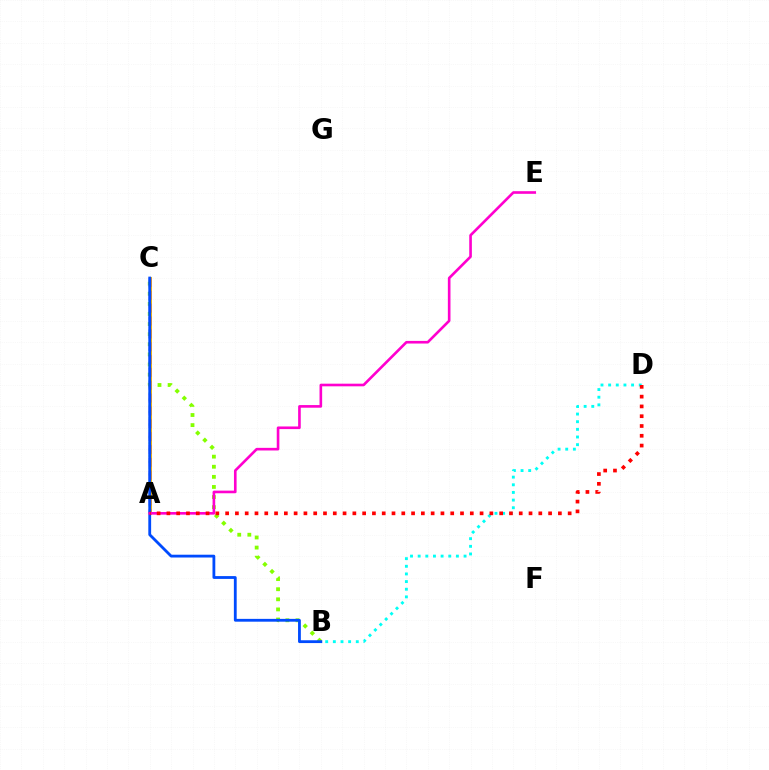{('A', 'C'): [{'color': '#00ff39', 'line_style': 'dotted', 'thickness': 1.69}, {'color': '#ffbd00', 'line_style': 'solid', 'thickness': 2.17}, {'color': '#7200ff', 'line_style': 'dashed', 'thickness': 1.75}], ('B', 'C'): [{'color': '#84ff00', 'line_style': 'dotted', 'thickness': 2.74}, {'color': '#004bff', 'line_style': 'solid', 'thickness': 2.02}], ('B', 'D'): [{'color': '#00fff6', 'line_style': 'dotted', 'thickness': 2.08}], ('A', 'E'): [{'color': '#ff00cf', 'line_style': 'solid', 'thickness': 1.9}], ('A', 'D'): [{'color': '#ff0000', 'line_style': 'dotted', 'thickness': 2.66}]}